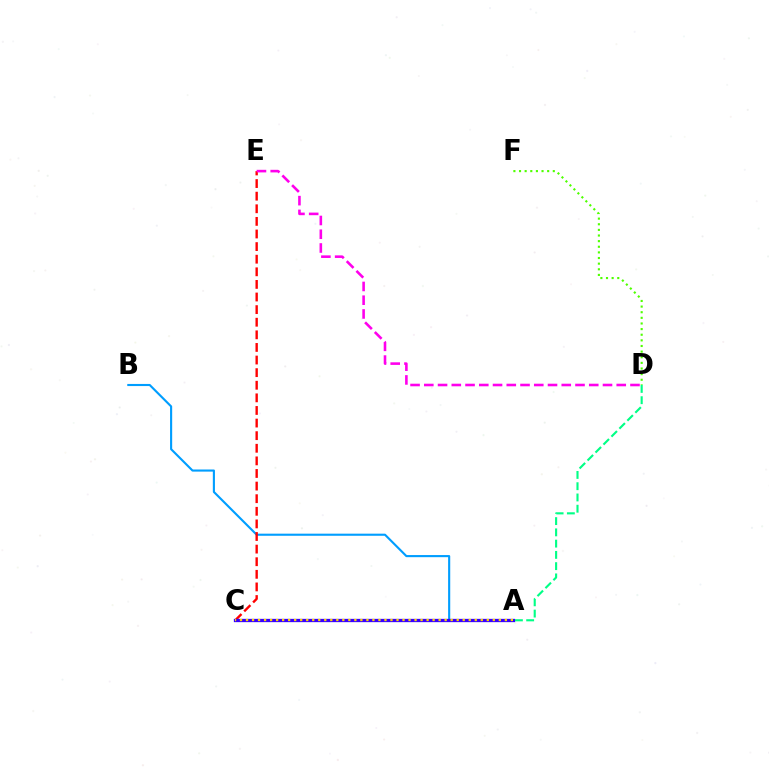{('A', 'B'): [{'color': '#009eff', 'line_style': 'solid', 'thickness': 1.53}], ('C', 'E'): [{'color': '#ff0000', 'line_style': 'dashed', 'thickness': 1.71}], ('A', 'C'): [{'color': '#3700ff', 'line_style': 'solid', 'thickness': 2.37}, {'color': '#ffd500', 'line_style': 'dotted', 'thickness': 1.64}], ('D', 'F'): [{'color': '#4fff00', 'line_style': 'dotted', 'thickness': 1.53}], ('D', 'E'): [{'color': '#ff00ed', 'line_style': 'dashed', 'thickness': 1.87}], ('A', 'D'): [{'color': '#00ff86', 'line_style': 'dashed', 'thickness': 1.53}]}